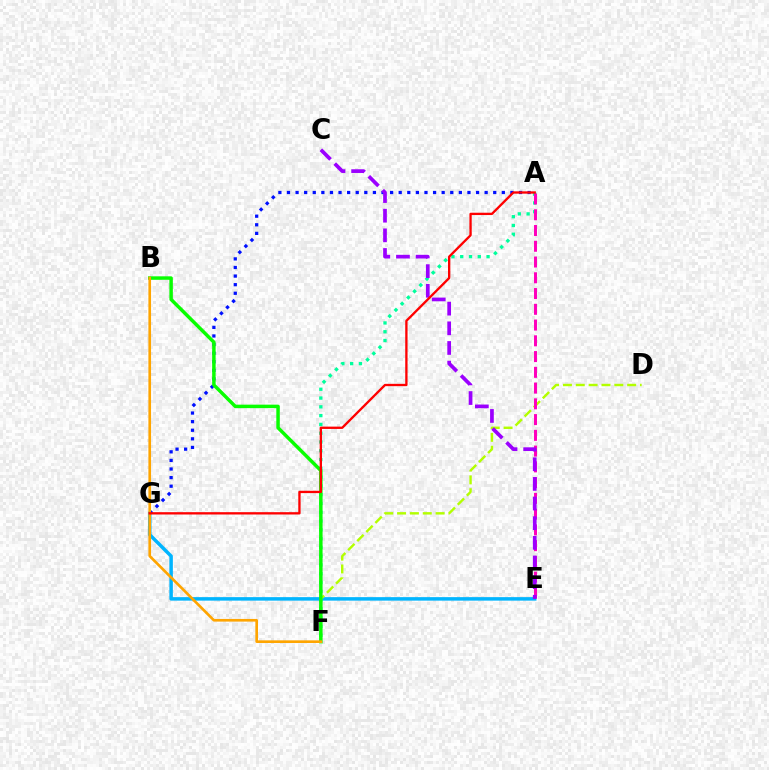{('E', 'G'): [{'color': '#00b5ff', 'line_style': 'solid', 'thickness': 2.52}], ('A', 'G'): [{'color': '#0010ff', 'line_style': 'dotted', 'thickness': 2.33}, {'color': '#ff0000', 'line_style': 'solid', 'thickness': 1.67}], ('D', 'F'): [{'color': '#b3ff00', 'line_style': 'dashed', 'thickness': 1.75}], ('A', 'F'): [{'color': '#00ff9d', 'line_style': 'dotted', 'thickness': 2.39}], ('A', 'E'): [{'color': '#ff00bd', 'line_style': 'dashed', 'thickness': 2.14}], ('B', 'F'): [{'color': '#08ff00', 'line_style': 'solid', 'thickness': 2.5}, {'color': '#ffa500', 'line_style': 'solid', 'thickness': 1.91}], ('C', 'E'): [{'color': '#9b00ff', 'line_style': 'dashed', 'thickness': 2.67}]}